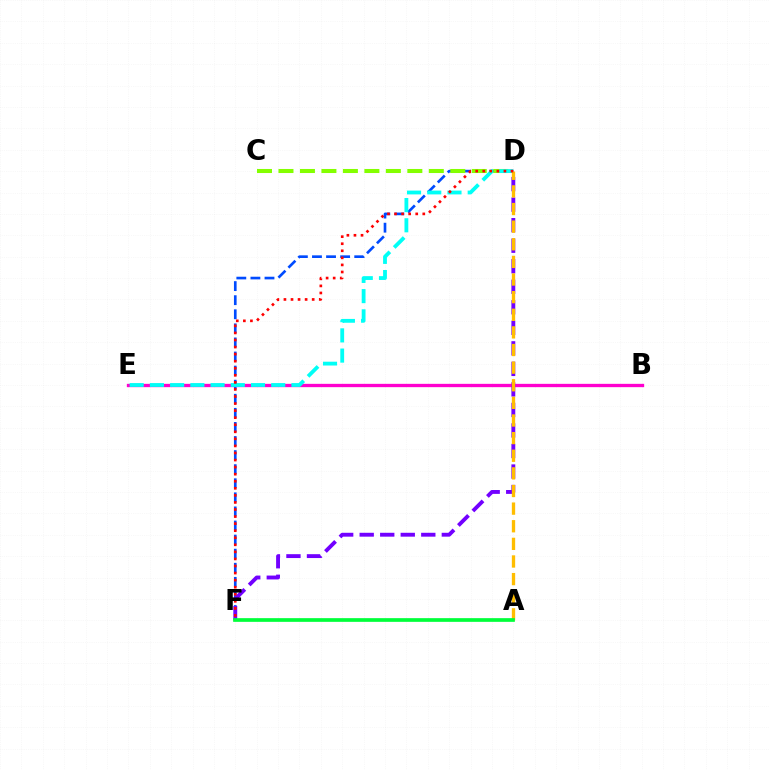{('D', 'F'): [{'color': '#004bff', 'line_style': 'dashed', 'thickness': 1.91}, {'color': '#7200ff', 'line_style': 'dashed', 'thickness': 2.79}, {'color': '#ff0000', 'line_style': 'dotted', 'thickness': 1.92}], ('C', 'D'): [{'color': '#84ff00', 'line_style': 'dashed', 'thickness': 2.92}], ('B', 'E'): [{'color': '#ff00cf', 'line_style': 'solid', 'thickness': 2.39}], ('D', 'E'): [{'color': '#00fff6', 'line_style': 'dashed', 'thickness': 2.75}], ('A', 'D'): [{'color': '#ffbd00', 'line_style': 'dashed', 'thickness': 2.39}], ('A', 'F'): [{'color': '#00ff39', 'line_style': 'solid', 'thickness': 2.66}]}